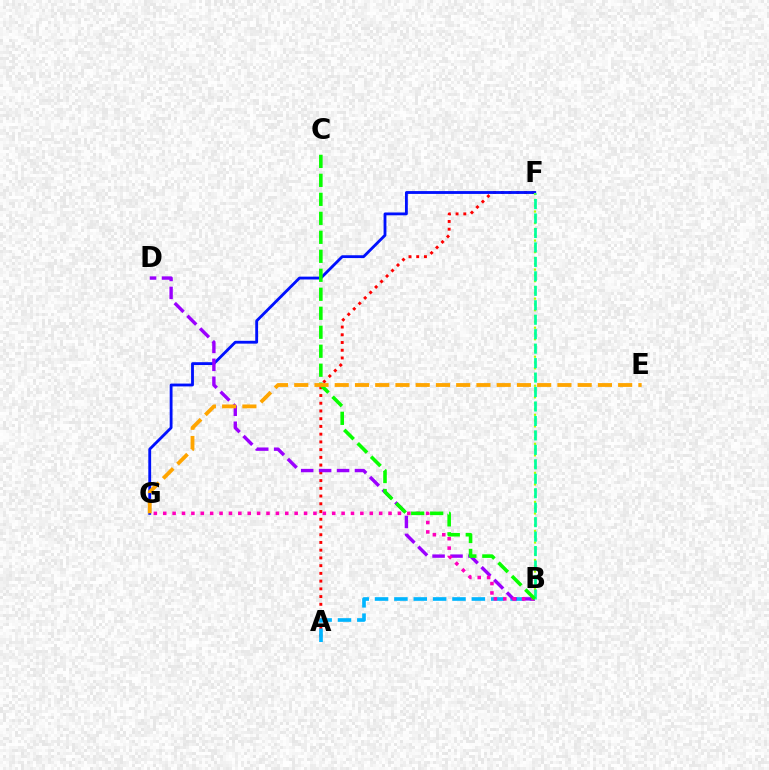{('A', 'F'): [{'color': '#ff0000', 'line_style': 'dotted', 'thickness': 2.1}], ('A', 'B'): [{'color': '#00b5ff', 'line_style': 'dashed', 'thickness': 2.63}], ('F', 'G'): [{'color': '#0010ff', 'line_style': 'solid', 'thickness': 2.04}], ('B', 'F'): [{'color': '#b3ff00', 'line_style': 'dotted', 'thickness': 1.58}, {'color': '#00ff9d', 'line_style': 'dashed', 'thickness': 1.96}], ('B', 'D'): [{'color': '#9b00ff', 'line_style': 'dashed', 'thickness': 2.44}], ('B', 'G'): [{'color': '#ff00bd', 'line_style': 'dotted', 'thickness': 2.55}], ('B', 'C'): [{'color': '#08ff00', 'line_style': 'dashed', 'thickness': 2.58}], ('E', 'G'): [{'color': '#ffa500', 'line_style': 'dashed', 'thickness': 2.75}]}